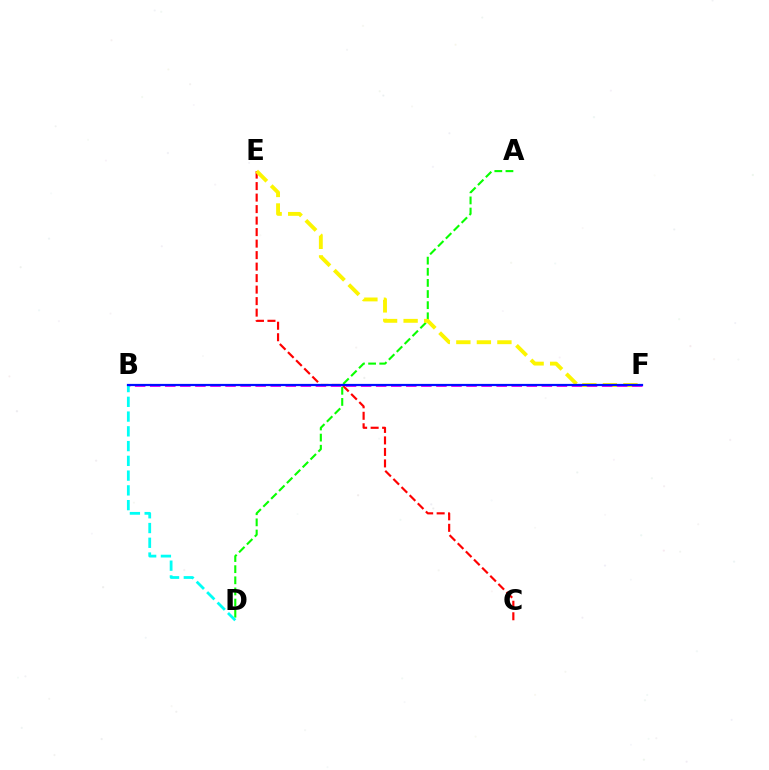{('C', 'E'): [{'color': '#ff0000', 'line_style': 'dashed', 'thickness': 1.56}], ('A', 'D'): [{'color': '#08ff00', 'line_style': 'dashed', 'thickness': 1.51}], ('E', 'F'): [{'color': '#fcf500', 'line_style': 'dashed', 'thickness': 2.79}], ('B', 'F'): [{'color': '#ee00ff', 'line_style': 'dashed', 'thickness': 2.05}, {'color': '#0010ff', 'line_style': 'solid', 'thickness': 1.6}], ('B', 'D'): [{'color': '#00fff6', 'line_style': 'dashed', 'thickness': 2.01}]}